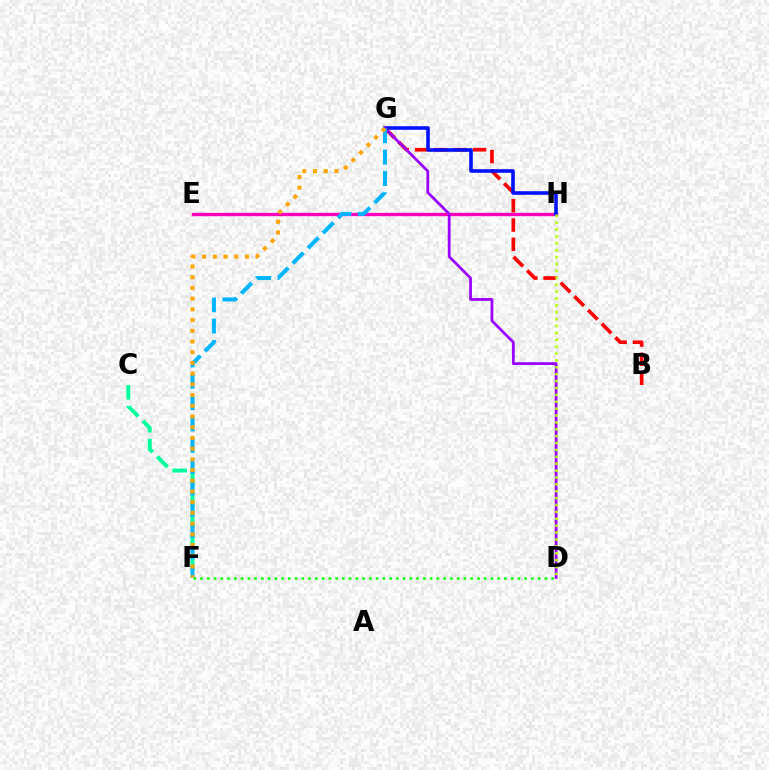{('E', 'H'): [{'color': '#ff00bd', 'line_style': 'solid', 'thickness': 2.41}], ('C', 'F'): [{'color': '#00ff9d', 'line_style': 'dashed', 'thickness': 2.84}], ('B', 'G'): [{'color': '#ff0000', 'line_style': 'dashed', 'thickness': 2.62}], ('G', 'H'): [{'color': '#0010ff', 'line_style': 'solid', 'thickness': 2.58}], ('D', 'F'): [{'color': '#08ff00', 'line_style': 'dotted', 'thickness': 1.83}], ('D', 'G'): [{'color': '#9b00ff', 'line_style': 'solid', 'thickness': 1.99}], ('F', 'G'): [{'color': '#00b5ff', 'line_style': 'dashed', 'thickness': 2.9}, {'color': '#ffa500', 'line_style': 'dotted', 'thickness': 2.91}], ('D', 'H'): [{'color': '#b3ff00', 'line_style': 'dotted', 'thickness': 1.87}]}